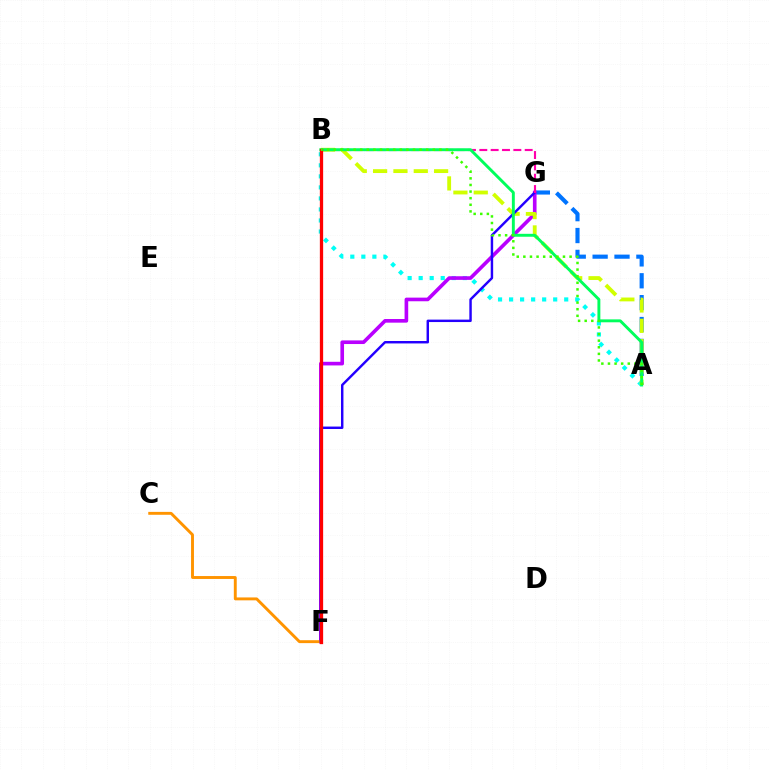{('A', 'G'): [{'color': '#0074ff', 'line_style': 'dashed', 'thickness': 2.97}], ('A', 'B'): [{'color': '#00fff6', 'line_style': 'dotted', 'thickness': 3.0}, {'color': '#d1ff00', 'line_style': 'dashed', 'thickness': 2.76}, {'color': '#00ff5c', 'line_style': 'solid', 'thickness': 2.1}, {'color': '#3dff00', 'line_style': 'dotted', 'thickness': 1.79}], ('F', 'G'): [{'color': '#b900ff', 'line_style': 'solid', 'thickness': 2.62}, {'color': '#2500ff', 'line_style': 'solid', 'thickness': 1.75}], ('C', 'F'): [{'color': '#ff9400', 'line_style': 'solid', 'thickness': 2.09}], ('B', 'G'): [{'color': '#ff00ac', 'line_style': 'dashed', 'thickness': 1.54}], ('B', 'F'): [{'color': '#ff0000', 'line_style': 'solid', 'thickness': 2.36}]}